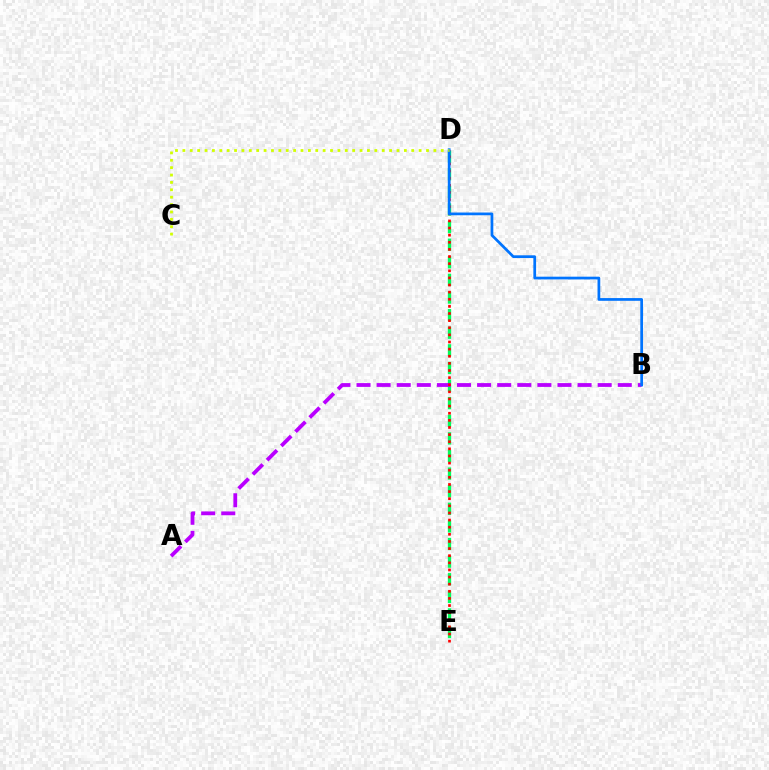{('D', 'E'): [{'color': '#00ff5c', 'line_style': 'dashed', 'thickness': 2.39}, {'color': '#ff0000', 'line_style': 'dotted', 'thickness': 1.94}], ('A', 'B'): [{'color': '#b900ff', 'line_style': 'dashed', 'thickness': 2.73}], ('B', 'D'): [{'color': '#0074ff', 'line_style': 'solid', 'thickness': 1.97}], ('C', 'D'): [{'color': '#d1ff00', 'line_style': 'dotted', 'thickness': 2.01}]}